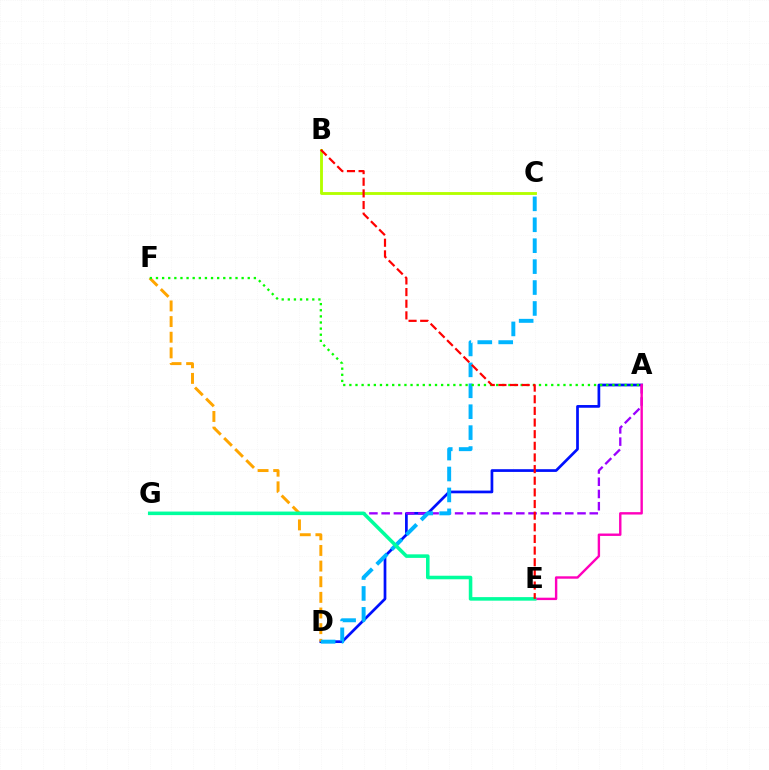{('A', 'D'): [{'color': '#0010ff', 'line_style': 'solid', 'thickness': 1.96}], ('D', 'F'): [{'color': '#ffa500', 'line_style': 'dashed', 'thickness': 2.12}], ('A', 'G'): [{'color': '#9b00ff', 'line_style': 'dashed', 'thickness': 1.66}], ('C', 'D'): [{'color': '#00b5ff', 'line_style': 'dashed', 'thickness': 2.84}], ('B', 'C'): [{'color': '#b3ff00', 'line_style': 'solid', 'thickness': 2.07}], ('A', 'E'): [{'color': '#ff00bd', 'line_style': 'solid', 'thickness': 1.73}], ('E', 'G'): [{'color': '#00ff9d', 'line_style': 'solid', 'thickness': 2.56}], ('A', 'F'): [{'color': '#08ff00', 'line_style': 'dotted', 'thickness': 1.66}], ('B', 'E'): [{'color': '#ff0000', 'line_style': 'dashed', 'thickness': 1.58}]}